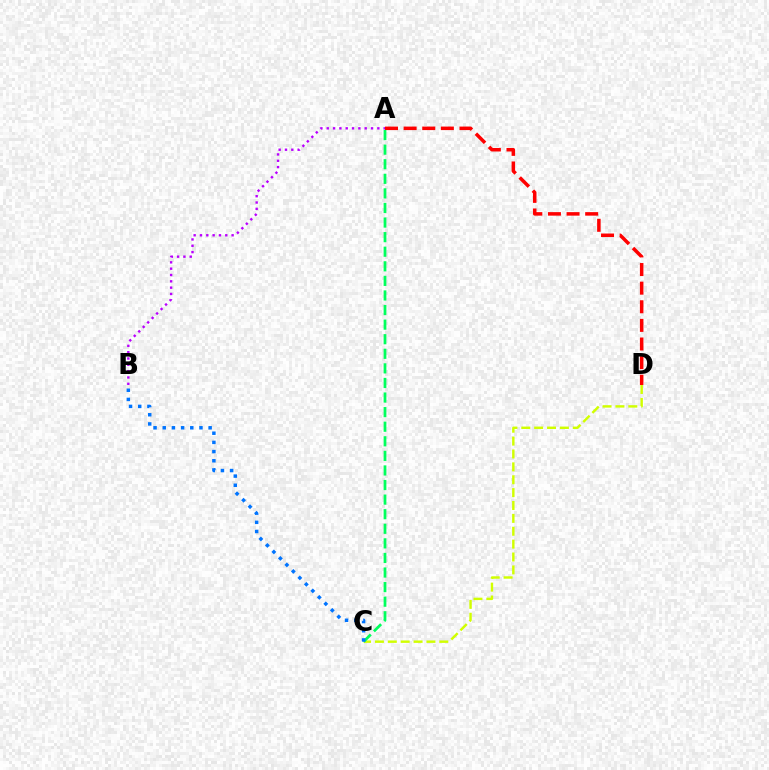{('C', 'D'): [{'color': '#d1ff00', 'line_style': 'dashed', 'thickness': 1.75}], ('A', 'B'): [{'color': '#b900ff', 'line_style': 'dotted', 'thickness': 1.72}], ('A', 'D'): [{'color': '#ff0000', 'line_style': 'dashed', 'thickness': 2.53}], ('A', 'C'): [{'color': '#00ff5c', 'line_style': 'dashed', 'thickness': 1.98}], ('B', 'C'): [{'color': '#0074ff', 'line_style': 'dotted', 'thickness': 2.49}]}